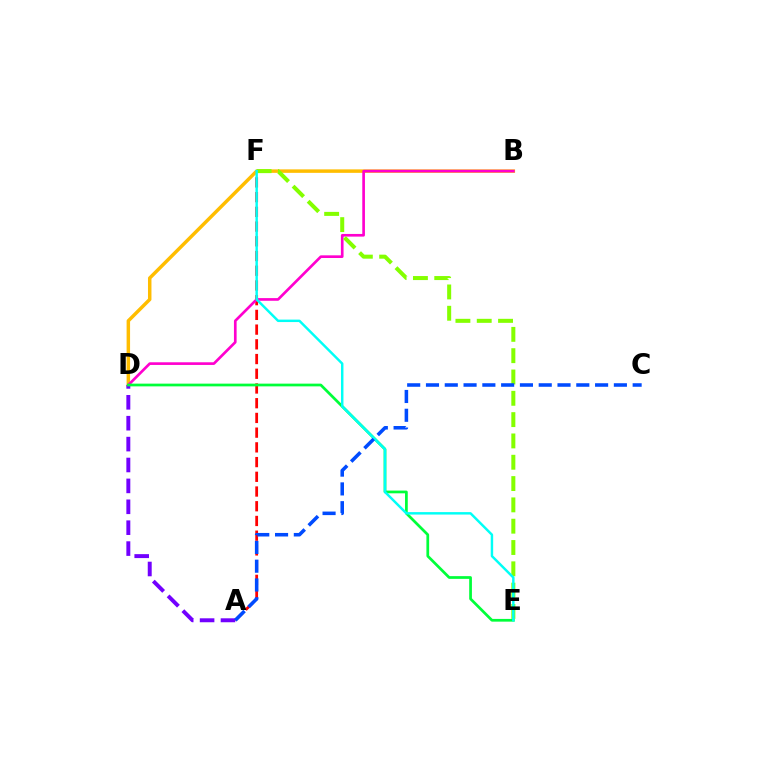{('A', 'F'): [{'color': '#ff0000', 'line_style': 'dashed', 'thickness': 2.0}], ('B', 'D'): [{'color': '#ffbd00', 'line_style': 'solid', 'thickness': 2.5}, {'color': '#ff00cf', 'line_style': 'solid', 'thickness': 1.92}], ('E', 'F'): [{'color': '#84ff00', 'line_style': 'dashed', 'thickness': 2.9}, {'color': '#00fff6', 'line_style': 'solid', 'thickness': 1.76}], ('A', 'D'): [{'color': '#7200ff', 'line_style': 'dashed', 'thickness': 2.84}], ('D', 'E'): [{'color': '#00ff39', 'line_style': 'solid', 'thickness': 1.96}], ('A', 'C'): [{'color': '#004bff', 'line_style': 'dashed', 'thickness': 2.55}]}